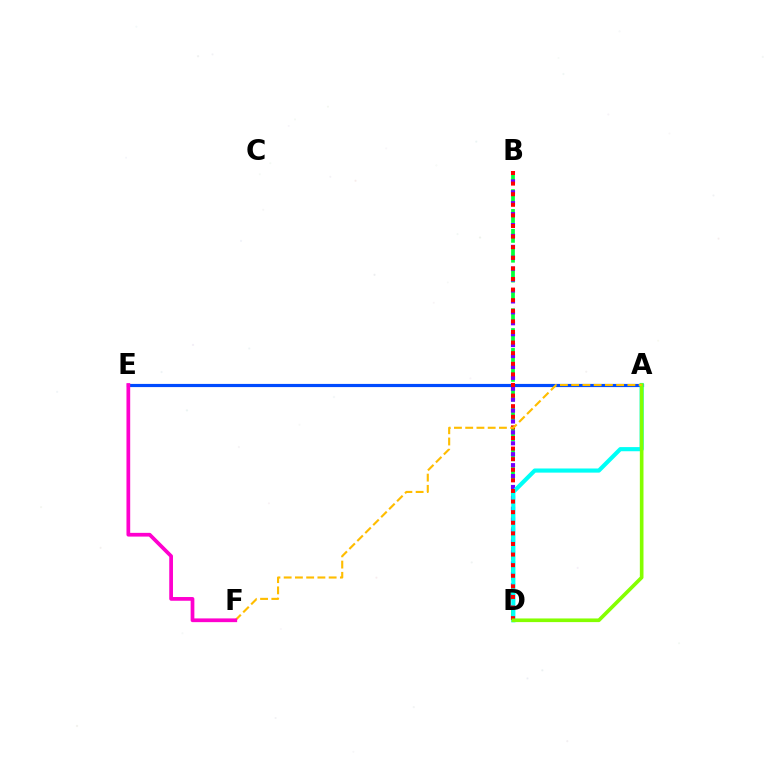{('B', 'D'): [{'color': '#00ff39', 'line_style': 'dashed', 'thickness': 2.7}, {'color': '#7200ff', 'line_style': 'dotted', 'thickness': 2.97}, {'color': '#ff0000', 'line_style': 'dotted', 'thickness': 2.88}], ('A', 'E'): [{'color': '#004bff', 'line_style': 'solid', 'thickness': 2.29}], ('A', 'D'): [{'color': '#00fff6', 'line_style': 'solid', 'thickness': 2.98}, {'color': '#84ff00', 'line_style': 'solid', 'thickness': 2.63}], ('A', 'F'): [{'color': '#ffbd00', 'line_style': 'dashed', 'thickness': 1.53}], ('E', 'F'): [{'color': '#ff00cf', 'line_style': 'solid', 'thickness': 2.69}]}